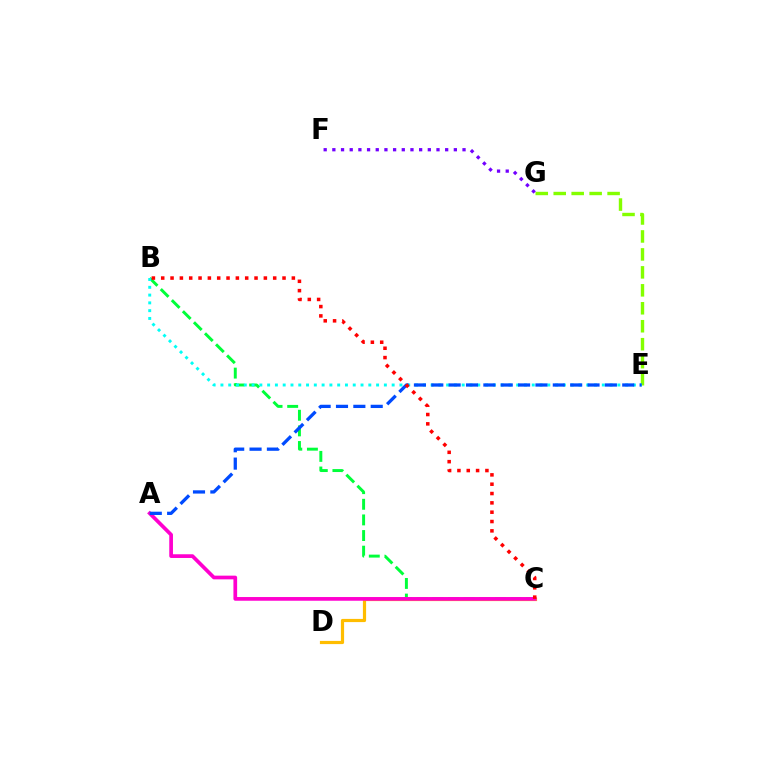{('B', 'C'): [{'color': '#00ff39', 'line_style': 'dashed', 'thickness': 2.12}, {'color': '#ff0000', 'line_style': 'dotted', 'thickness': 2.54}], ('E', 'G'): [{'color': '#84ff00', 'line_style': 'dashed', 'thickness': 2.44}], ('C', 'D'): [{'color': '#ffbd00', 'line_style': 'solid', 'thickness': 2.3}], ('B', 'E'): [{'color': '#00fff6', 'line_style': 'dotted', 'thickness': 2.11}], ('A', 'C'): [{'color': '#ff00cf', 'line_style': 'solid', 'thickness': 2.67}], ('A', 'E'): [{'color': '#004bff', 'line_style': 'dashed', 'thickness': 2.36}], ('F', 'G'): [{'color': '#7200ff', 'line_style': 'dotted', 'thickness': 2.36}]}